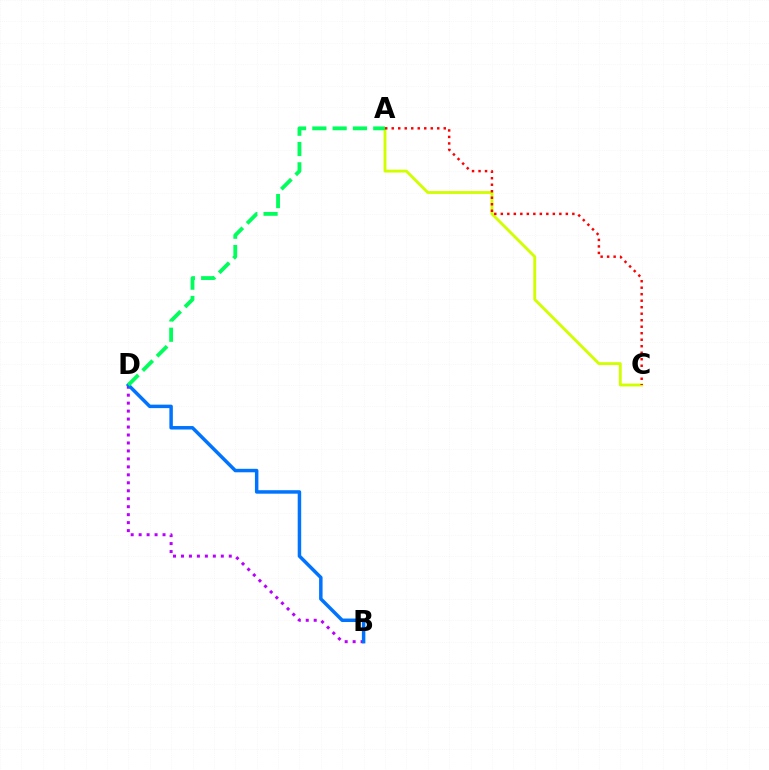{('B', 'D'): [{'color': '#b900ff', 'line_style': 'dotted', 'thickness': 2.16}, {'color': '#0074ff', 'line_style': 'solid', 'thickness': 2.51}], ('A', 'C'): [{'color': '#d1ff00', 'line_style': 'solid', 'thickness': 2.07}, {'color': '#ff0000', 'line_style': 'dotted', 'thickness': 1.77}], ('A', 'D'): [{'color': '#00ff5c', 'line_style': 'dashed', 'thickness': 2.76}]}